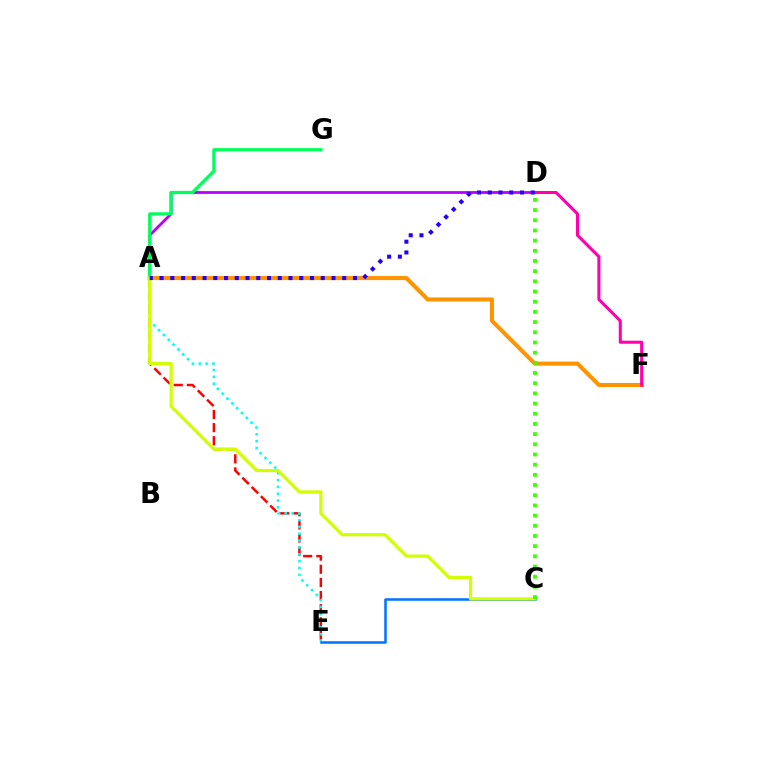{('A', 'D'): [{'color': '#b900ff', 'line_style': 'solid', 'thickness': 2.01}, {'color': '#2500ff', 'line_style': 'dotted', 'thickness': 2.92}], ('A', 'E'): [{'color': '#ff0000', 'line_style': 'dashed', 'thickness': 1.79}, {'color': '#00fff6', 'line_style': 'dotted', 'thickness': 1.86}], ('A', 'F'): [{'color': '#ff9400', 'line_style': 'solid', 'thickness': 2.93}], ('A', 'G'): [{'color': '#00ff5c', 'line_style': 'solid', 'thickness': 2.32}], ('C', 'E'): [{'color': '#0074ff', 'line_style': 'solid', 'thickness': 1.82}], ('A', 'C'): [{'color': '#d1ff00', 'line_style': 'solid', 'thickness': 2.3}], ('D', 'F'): [{'color': '#ff00ac', 'line_style': 'solid', 'thickness': 2.2}], ('C', 'D'): [{'color': '#3dff00', 'line_style': 'dotted', 'thickness': 2.77}]}